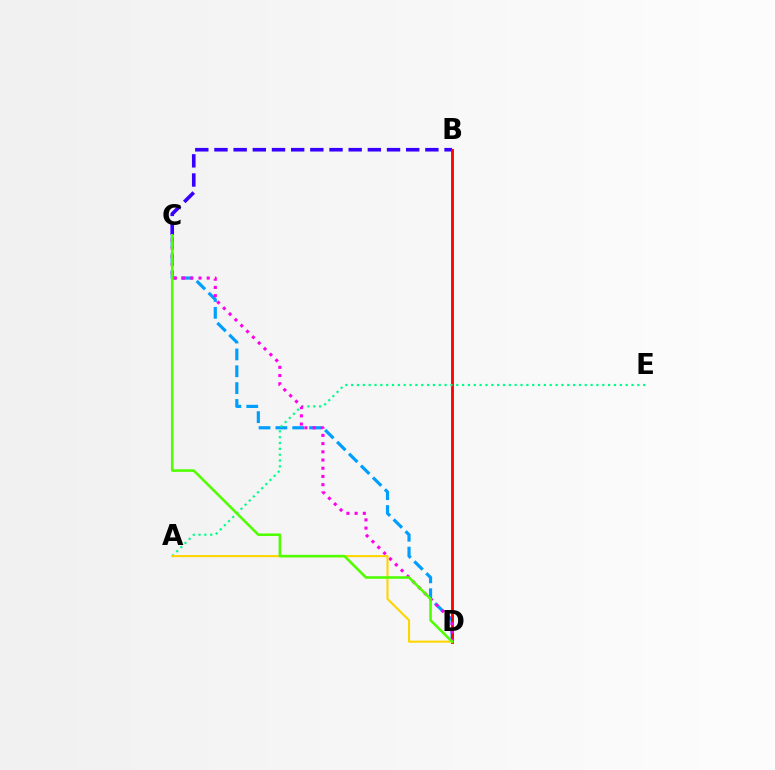{('B', 'C'): [{'color': '#3700ff', 'line_style': 'dashed', 'thickness': 2.6}], ('C', 'D'): [{'color': '#009eff', 'line_style': 'dashed', 'thickness': 2.29}, {'color': '#ff00ed', 'line_style': 'dotted', 'thickness': 2.23}, {'color': '#4fff00', 'line_style': 'solid', 'thickness': 1.85}], ('B', 'D'): [{'color': '#ff0000', 'line_style': 'solid', 'thickness': 2.05}], ('A', 'E'): [{'color': '#00ff86', 'line_style': 'dotted', 'thickness': 1.59}], ('A', 'D'): [{'color': '#ffd500', 'line_style': 'solid', 'thickness': 1.51}]}